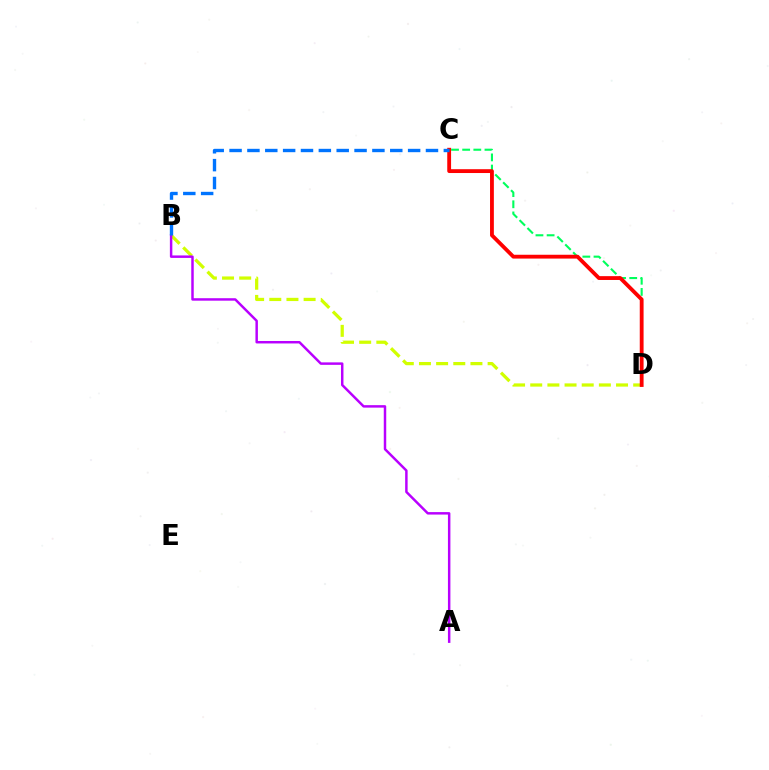{('C', 'D'): [{'color': '#00ff5c', 'line_style': 'dashed', 'thickness': 1.51}, {'color': '#ff0000', 'line_style': 'solid', 'thickness': 2.75}], ('B', 'D'): [{'color': '#d1ff00', 'line_style': 'dashed', 'thickness': 2.33}], ('A', 'B'): [{'color': '#b900ff', 'line_style': 'solid', 'thickness': 1.78}], ('B', 'C'): [{'color': '#0074ff', 'line_style': 'dashed', 'thickness': 2.43}]}